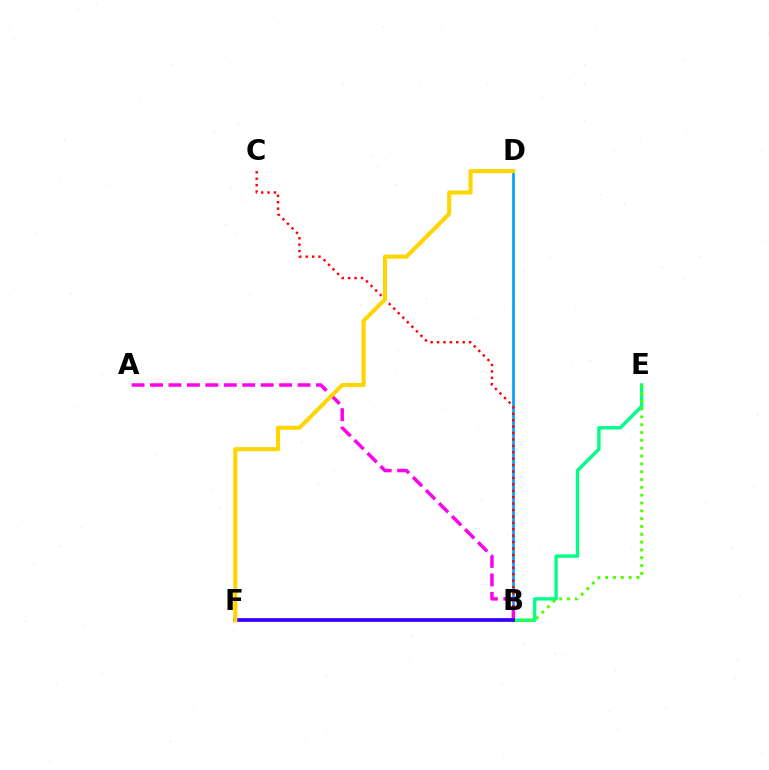{('B', 'E'): [{'color': '#00ff86', 'line_style': 'solid', 'thickness': 2.42}, {'color': '#4fff00', 'line_style': 'dotted', 'thickness': 2.13}], ('B', 'D'): [{'color': '#009eff', 'line_style': 'solid', 'thickness': 1.92}], ('B', 'C'): [{'color': '#ff0000', 'line_style': 'dotted', 'thickness': 1.74}], ('A', 'B'): [{'color': '#ff00ed', 'line_style': 'dashed', 'thickness': 2.51}], ('B', 'F'): [{'color': '#3700ff', 'line_style': 'solid', 'thickness': 2.67}], ('D', 'F'): [{'color': '#ffd500', 'line_style': 'solid', 'thickness': 2.92}]}